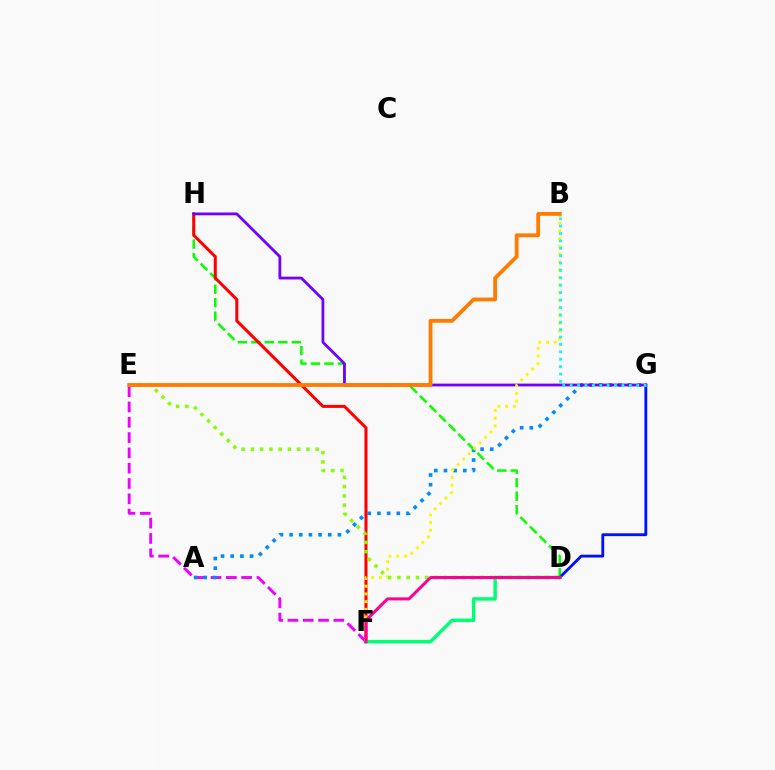{('E', 'F'): [{'color': '#ee00ff', 'line_style': 'dashed', 'thickness': 2.08}], ('A', 'G'): [{'color': '#008cff', 'line_style': 'dotted', 'thickness': 2.63}], ('D', 'H'): [{'color': '#08ff00', 'line_style': 'dashed', 'thickness': 1.83}], ('F', 'H'): [{'color': '#ff0000', 'line_style': 'solid', 'thickness': 2.18}], ('D', 'G'): [{'color': '#0010ff', 'line_style': 'solid', 'thickness': 2.04}], ('G', 'H'): [{'color': '#7200ff', 'line_style': 'solid', 'thickness': 2.01}], ('B', 'F'): [{'color': '#fcf500', 'line_style': 'dotted', 'thickness': 2.1}], ('B', 'G'): [{'color': '#00fff6', 'line_style': 'dotted', 'thickness': 2.01}], ('D', 'F'): [{'color': '#00ff74', 'line_style': 'solid', 'thickness': 2.5}, {'color': '#ff0094', 'line_style': 'solid', 'thickness': 2.19}], ('D', 'E'): [{'color': '#84ff00', 'line_style': 'dotted', 'thickness': 2.51}], ('B', 'E'): [{'color': '#ff7c00', 'line_style': 'solid', 'thickness': 2.75}]}